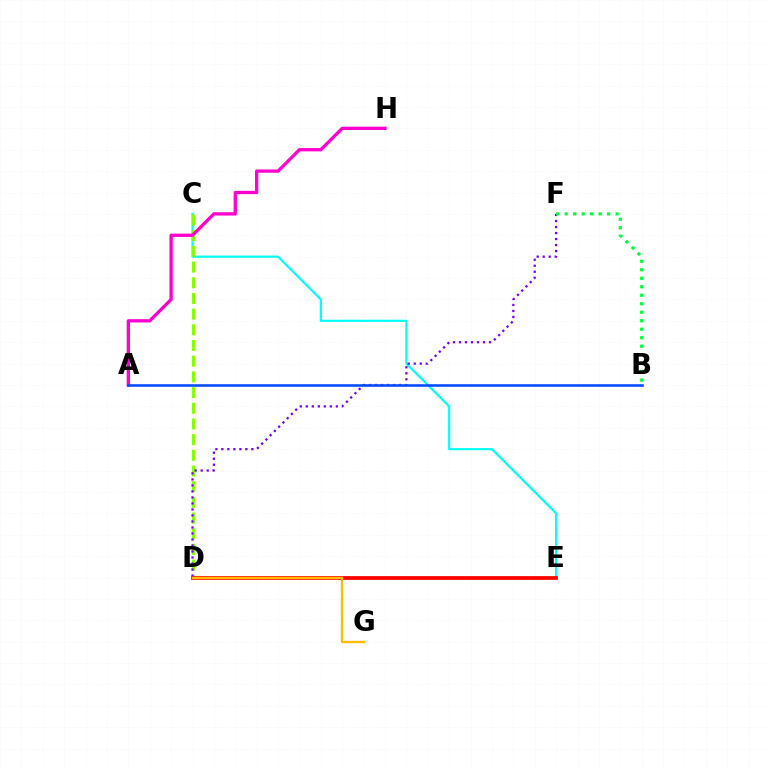{('C', 'E'): [{'color': '#00fff6', 'line_style': 'solid', 'thickness': 1.58}], ('C', 'D'): [{'color': '#84ff00', 'line_style': 'dashed', 'thickness': 2.13}], ('A', 'H'): [{'color': '#ff00cf', 'line_style': 'solid', 'thickness': 2.37}], ('D', 'F'): [{'color': '#7200ff', 'line_style': 'dotted', 'thickness': 1.63}], ('D', 'E'): [{'color': '#ff0000', 'line_style': 'solid', 'thickness': 2.7}], ('B', 'F'): [{'color': '#00ff39', 'line_style': 'dotted', 'thickness': 2.31}], ('D', 'G'): [{'color': '#ffbd00', 'line_style': 'solid', 'thickness': 1.7}], ('A', 'B'): [{'color': '#004bff', 'line_style': 'solid', 'thickness': 1.86}]}